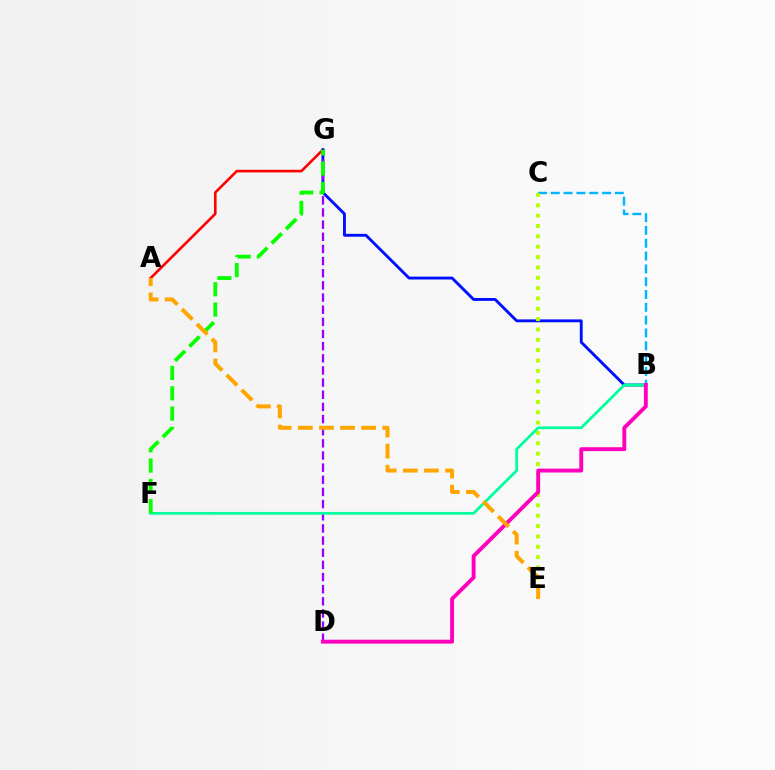{('B', 'C'): [{'color': '#00b5ff', 'line_style': 'dashed', 'thickness': 1.74}], ('A', 'G'): [{'color': '#ff0000', 'line_style': 'solid', 'thickness': 1.88}], ('B', 'G'): [{'color': '#0010ff', 'line_style': 'solid', 'thickness': 2.07}], ('D', 'G'): [{'color': '#9b00ff', 'line_style': 'dashed', 'thickness': 1.65}], ('C', 'E'): [{'color': '#b3ff00', 'line_style': 'dotted', 'thickness': 2.81}], ('B', 'F'): [{'color': '#00ff9d', 'line_style': 'solid', 'thickness': 1.99}], ('F', 'G'): [{'color': '#08ff00', 'line_style': 'dashed', 'thickness': 2.76}], ('B', 'D'): [{'color': '#ff00bd', 'line_style': 'solid', 'thickness': 2.8}], ('A', 'E'): [{'color': '#ffa500', 'line_style': 'dashed', 'thickness': 2.87}]}